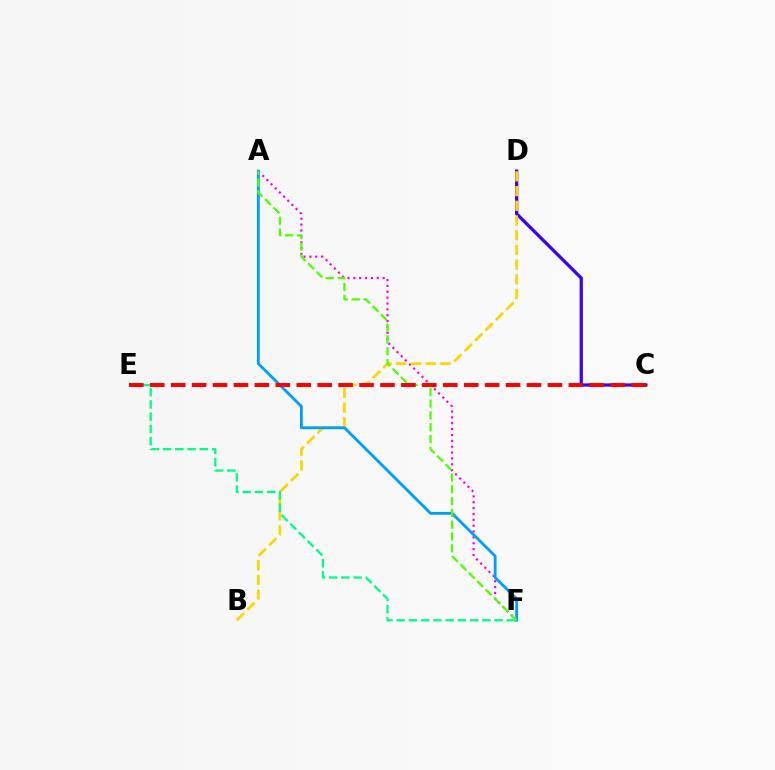{('C', 'D'): [{'color': '#3700ff', 'line_style': 'solid', 'thickness': 2.35}], ('A', 'F'): [{'color': '#ff00ed', 'line_style': 'dotted', 'thickness': 1.59}, {'color': '#009eff', 'line_style': 'solid', 'thickness': 2.05}, {'color': '#4fff00', 'line_style': 'dashed', 'thickness': 1.61}], ('B', 'D'): [{'color': '#ffd500', 'line_style': 'dashed', 'thickness': 2.0}], ('E', 'F'): [{'color': '#00ff86', 'line_style': 'dashed', 'thickness': 1.66}], ('C', 'E'): [{'color': '#ff0000', 'line_style': 'dashed', 'thickness': 2.84}]}